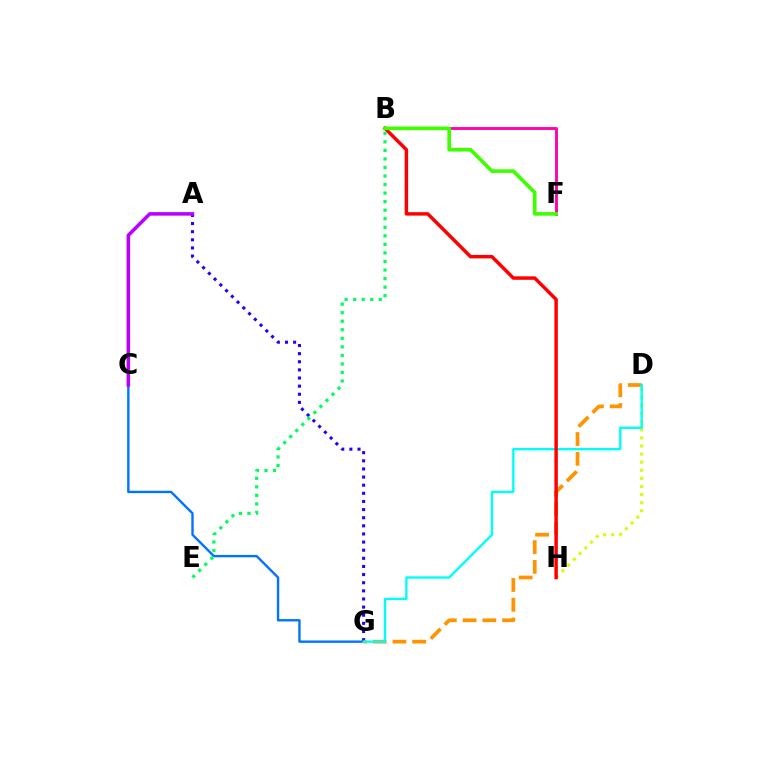{('C', 'G'): [{'color': '#0074ff', 'line_style': 'solid', 'thickness': 1.72}], ('A', 'G'): [{'color': '#2500ff', 'line_style': 'dotted', 'thickness': 2.21}], ('D', 'G'): [{'color': '#ff9400', 'line_style': 'dashed', 'thickness': 2.68}, {'color': '#00fff6', 'line_style': 'solid', 'thickness': 1.71}], ('D', 'H'): [{'color': '#d1ff00', 'line_style': 'dotted', 'thickness': 2.2}], ('B', 'F'): [{'color': '#ff00ac', 'line_style': 'solid', 'thickness': 2.06}, {'color': '#3dff00', 'line_style': 'solid', 'thickness': 2.61}], ('B', 'H'): [{'color': '#ff0000', 'line_style': 'solid', 'thickness': 2.5}], ('A', 'C'): [{'color': '#b900ff', 'line_style': 'solid', 'thickness': 2.54}], ('B', 'E'): [{'color': '#00ff5c', 'line_style': 'dotted', 'thickness': 2.32}]}